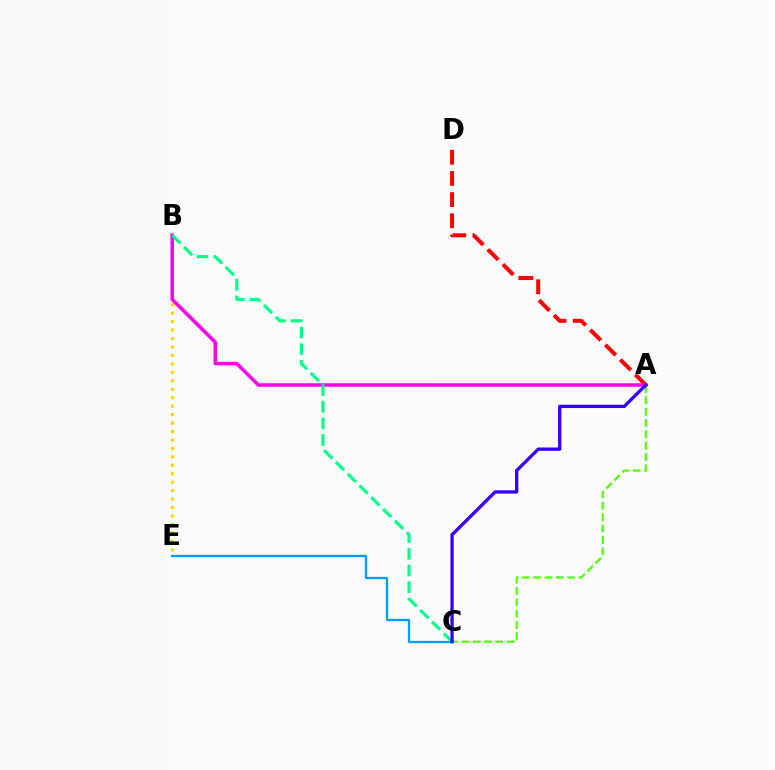{('A', 'D'): [{'color': '#ff0000', 'line_style': 'dashed', 'thickness': 2.88}], ('B', 'E'): [{'color': '#ffd500', 'line_style': 'dotted', 'thickness': 2.3}], ('C', 'E'): [{'color': '#009eff', 'line_style': 'solid', 'thickness': 1.66}], ('A', 'C'): [{'color': '#4fff00', 'line_style': 'dashed', 'thickness': 1.54}, {'color': '#3700ff', 'line_style': 'solid', 'thickness': 2.38}], ('A', 'B'): [{'color': '#ff00ed', 'line_style': 'solid', 'thickness': 2.51}], ('B', 'C'): [{'color': '#00ff86', 'line_style': 'dashed', 'thickness': 2.26}]}